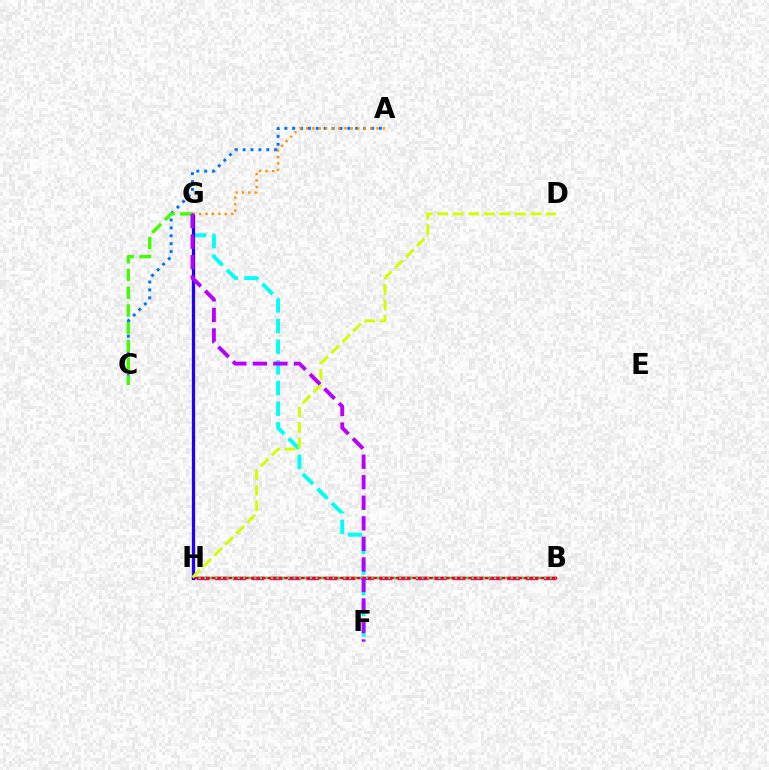{('B', 'H'): [{'color': '#ff00ac', 'line_style': 'dashed', 'thickness': 2.48}, {'color': '#ff0000', 'line_style': 'solid', 'thickness': 1.78}, {'color': '#00ff5c', 'line_style': 'dotted', 'thickness': 1.51}], ('A', 'C'): [{'color': '#0074ff', 'line_style': 'dotted', 'thickness': 2.14}], ('C', 'G'): [{'color': '#3dff00', 'line_style': 'dashed', 'thickness': 2.41}], ('F', 'G'): [{'color': '#00fff6', 'line_style': 'dashed', 'thickness': 2.81}, {'color': '#b900ff', 'line_style': 'dashed', 'thickness': 2.79}], ('G', 'H'): [{'color': '#2500ff', 'line_style': 'solid', 'thickness': 2.32}], ('A', 'G'): [{'color': '#ff9400', 'line_style': 'dotted', 'thickness': 1.74}], ('D', 'H'): [{'color': '#d1ff00', 'line_style': 'dashed', 'thickness': 2.1}]}